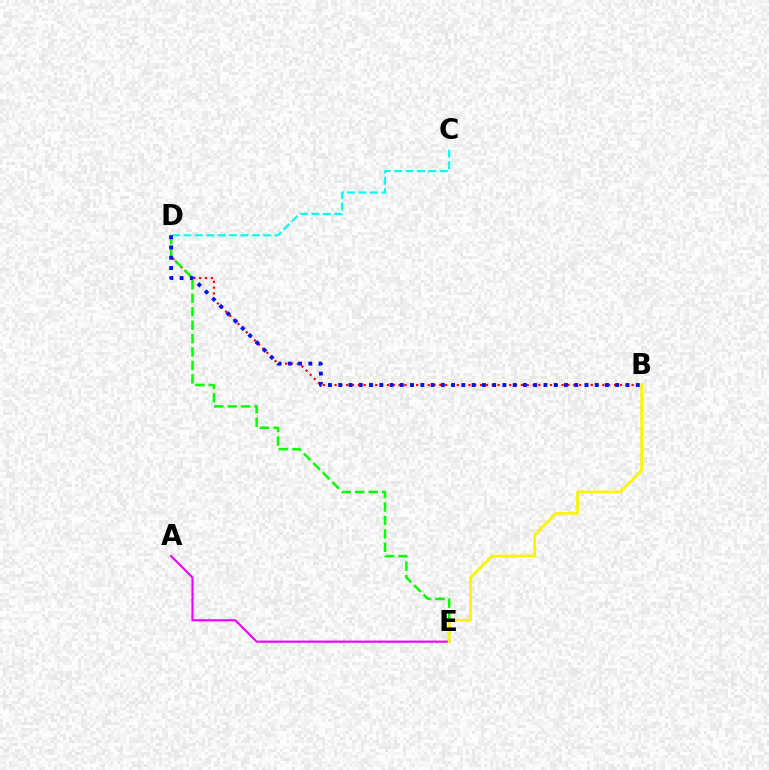{('B', 'D'): [{'color': '#ff0000', 'line_style': 'dotted', 'thickness': 1.58}, {'color': '#0010ff', 'line_style': 'dotted', 'thickness': 2.79}], ('A', 'E'): [{'color': '#ee00ff', 'line_style': 'solid', 'thickness': 1.54}], ('D', 'E'): [{'color': '#08ff00', 'line_style': 'dashed', 'thickness': 1.83}], ('B', 'E'): [{'color': '#fcf500', 'line_style': 'solid', 'thickness': 2.0}], ('C', 'D'): [{'color': '#00fff6', 'line_style': 'dashed', 'thickness': 1.55}]}